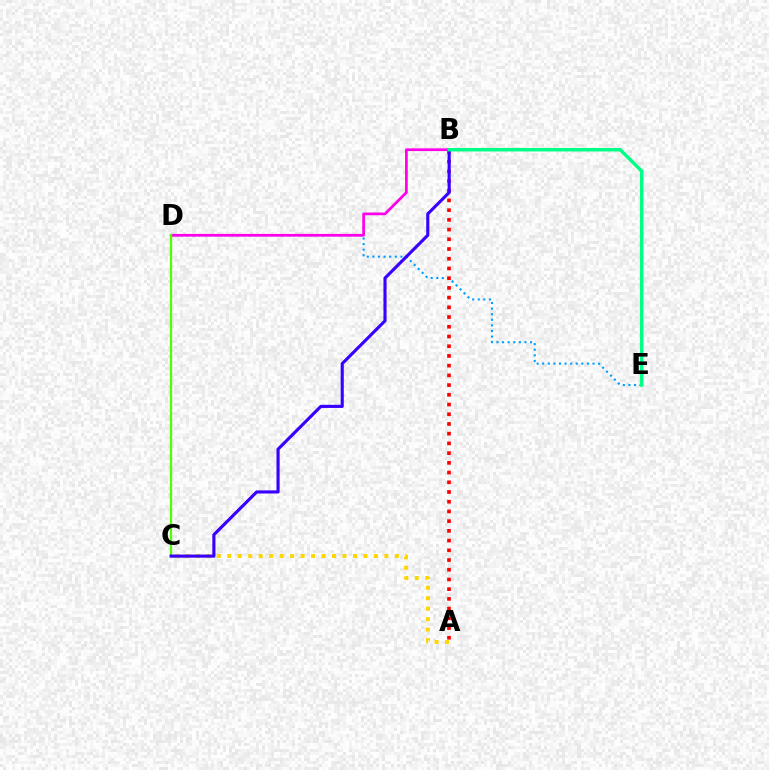{('D', 'E'): [{'color': '#009eff', 'line_style': 'dotted', 'thickness': 1.52}], ('A', 'B'): [{'color': '#ff0000', 'line_style': 'dotted', 'thickness': 2.64}], ('B', 'D'): [{'color': '#ff00ed', 'line_style': 'solid', 'thickness': 1.96}], ('A', 'C'): [{'color': '#ffd500', 'line_style': 'dotted', 'thickness': 2.85}], ('C', 'D'): [{'color': '#4fff00', 'line_style': 'solid', 'thickness': 1.61}], ('B', 'C'): [{'color': '#3700ff', 'line_style': 'solid', 'thickness': 2.25}], ('B', 'E'): [{'color': '#00ff86', 'line_style': 'solid', 'thickness': 2.5}]}